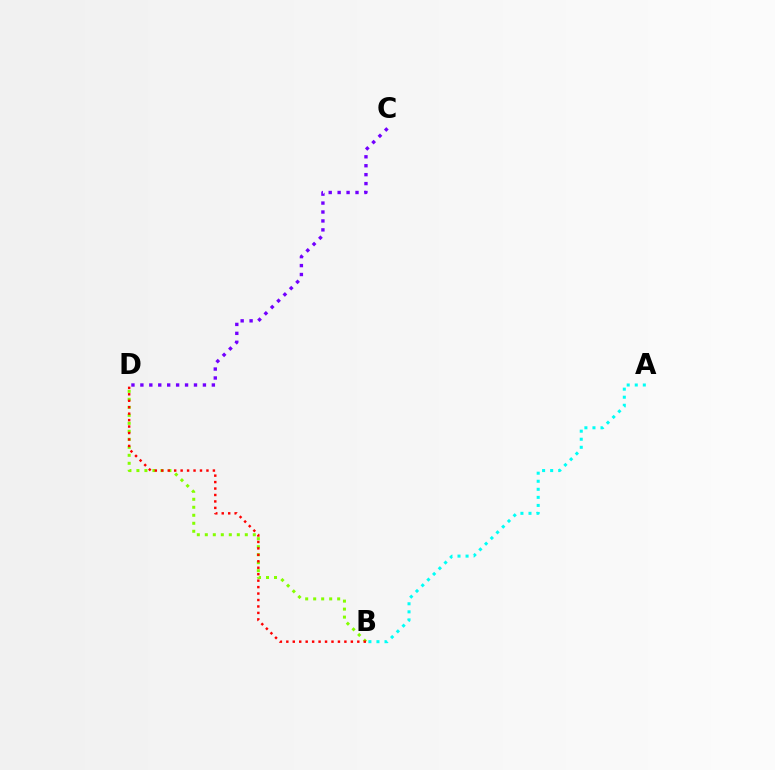{('B', 'D'): [{'color': '#84ff00', 'line_style': 'dotted', 'thickness': 2.17}, {'color': '#ff0000', 'line_style': 'dotted', 'thickness': 1.75}], ('A', 'B'): [{'color': '#00fff6', 'line_style': 'dotted', 'thickness': 2.19}], ('C', 'D'): [{'color': '#7200ff', 'line_style': 'dotted', 'thickness': 2.43}]}